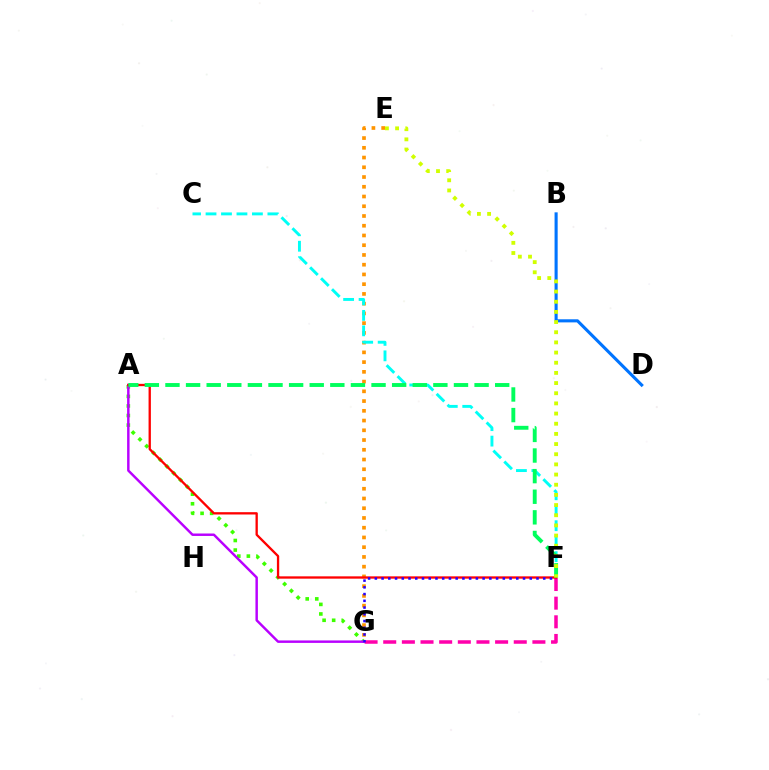{('E', 'G'): [{'color': '#ff9400', 'line_style': 'dotted', 'thickness': 2.65}], ('A', 'G'): [{'color': '#3dff00', 'line_style': 'dotted', 'thickness': 2.6}, {'color': '#b900ff', 'line_style': 'solid', 'thickness': 1.77}], ('C', 'F'): [{'color': '#00fff6', 'line_style': 'dashed', 'thickness': 2.1}], ('B', 'D'): [{'color': '#0074ff', 'line_style': 'solid', 'thickness': 2.23}], ('F', 'G'): [{'color': '#ff00ac', 'line_style': 'dashed', 'thickness': 2.53}, {'color': '#2500ff', 'line_style': 'dotted', 'thickness': 1.83}], ('A', 'F'): [{'color': '#ff0000', 'line_style': 'solid', 'thickness': 1.67}, {'color': '#00ff5c', 'line_style': 'dashed', 'thickness': 2.8}], ('E', 'F'): [{'color': '#d1ff00', 'line_style': 'dotted', 'thickness': 2.76}]}